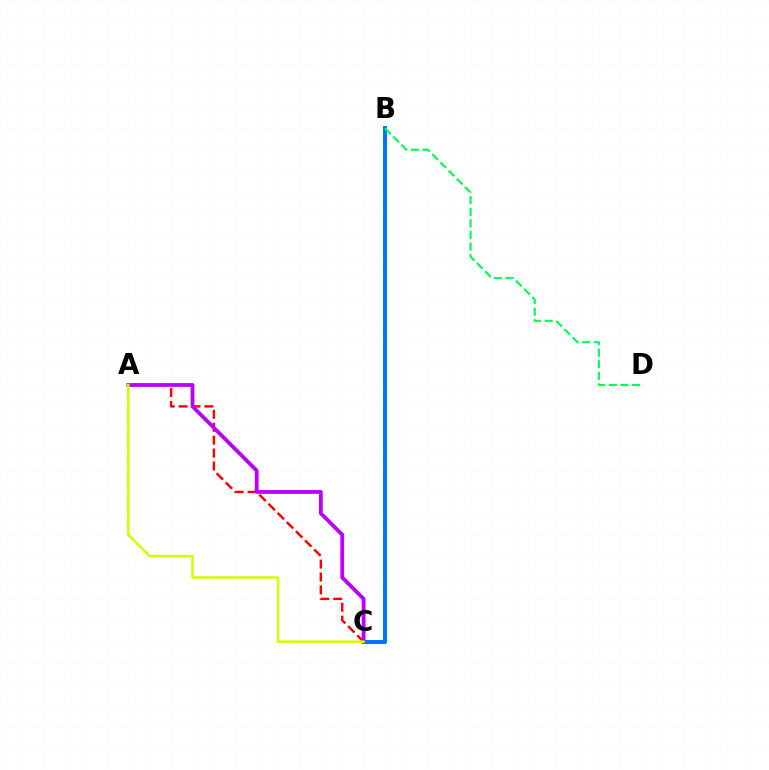{('B', 'C'): [{'color': '#0074ff', 'line_style': 'solid', 'thickness': 2.83}], ('A', 'C'): [{'color': '#ff0000', 'line_style': 'dashed', 'thickness': 1.75}, {'color': '#b900ff', 'line_style': 'solid', 'thickness': 2.74}, {'color': '#d1ff00', 'line_style': 'solid', 'thickness': 1.83}], ('B', 'D'): [{'color': '#00ff5c', 'line_style': 'dashed', 'thickness': 1.57}]}